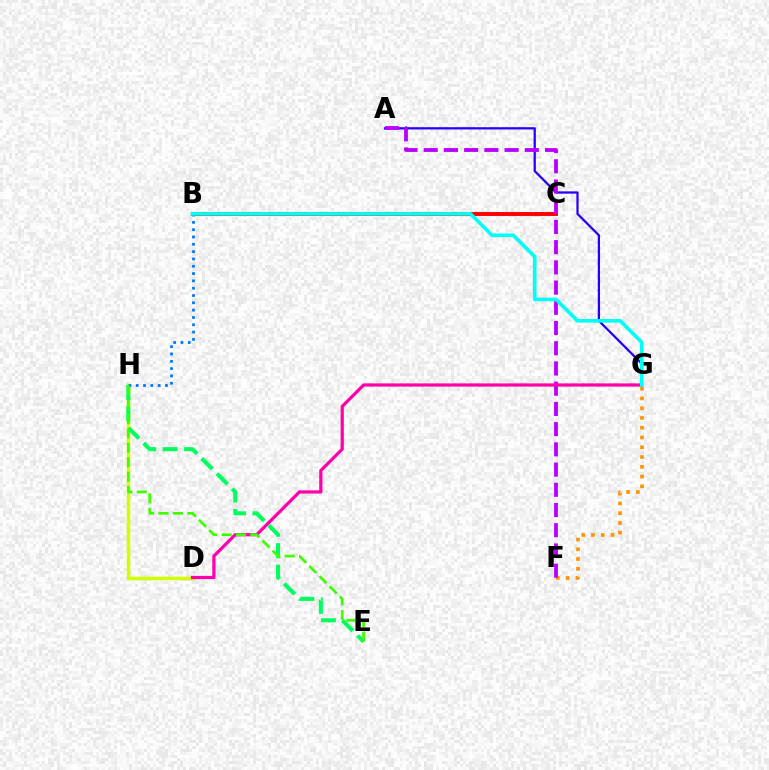{('D', 'H'): [{'color': '#d1ff00', 'line_style': 'solid', 'thickness': 2.5}], ('F', 'G'): [{'color': '#ff9400', 'line_style': 'dotted', 'thickness': 2.65}], ('A', 'G'): [{'color': '#2500ff', 'line_style': 'solid', 'thickness': 1.63}], ('B', 'C'): [{'color': '#ff0000', 'line_style': 'solid', 'thickness': 2.82}], ('A', 'F'): [{'color': '#b900ff', 'line_style': 'dashed', 'thickness': 2.75}], ('E', 'H'): [{'color': '#00ff5c', 'line_style': 'dashed', 'thickness': 2.92}, {'color': '#3dff00', 'line_style': 'dashed', 'thickness': 1.95}], ('D', 'G'): [{'color': '#ff00ac', 'line_style': 'solid', 'thickness': 2.32}], ('B', 'H'): [{'color': '#0074ff', 'line_style': 'dotted', 'thickness': 1.99}], ('B', 'G'): [{'color': '#00fff6', 'line_style': 'solid', 'thickness': 2.61}]}